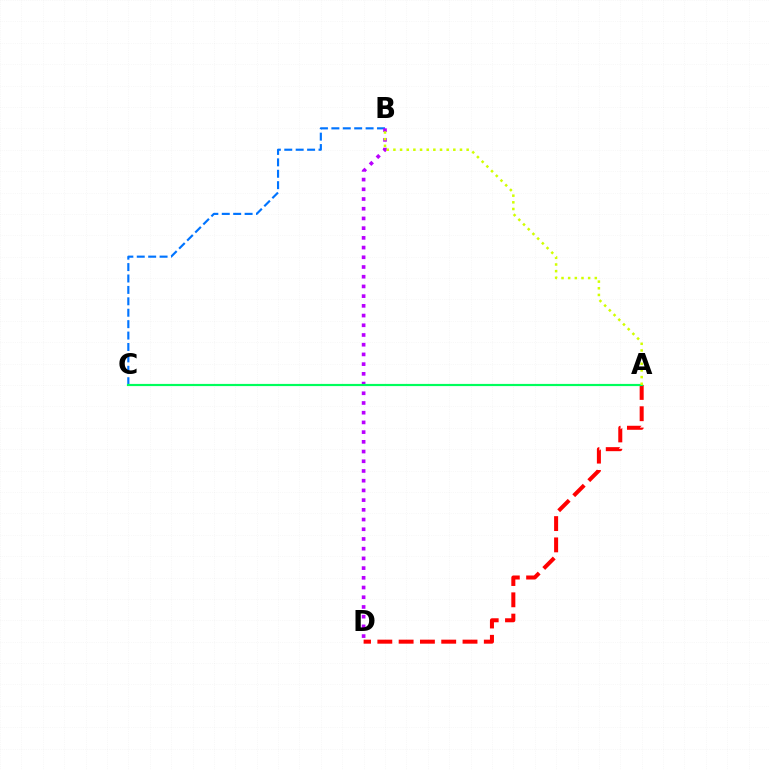{('A', 'D'): [{'color': '#ff0000', 'line_style': 'dashed', 'thickness': 2.89}], ('B', 'C'): [{'color': '#0074ff', 'line_style': 'dashed', 'thickness': 1.55}], ('B', 'D'): [{'color': '#b900ff', 'line_style': 'dotted', 'thickness': 2.64}], ('A', 'C'): [{'color': '#00ff5c', 'line_style': 'solid', 'thickness': 1.57}], ('A', 'B'): [{'color': '#d1ff00', 'line_style': 'dotted', 'thickness': 1.81}]}